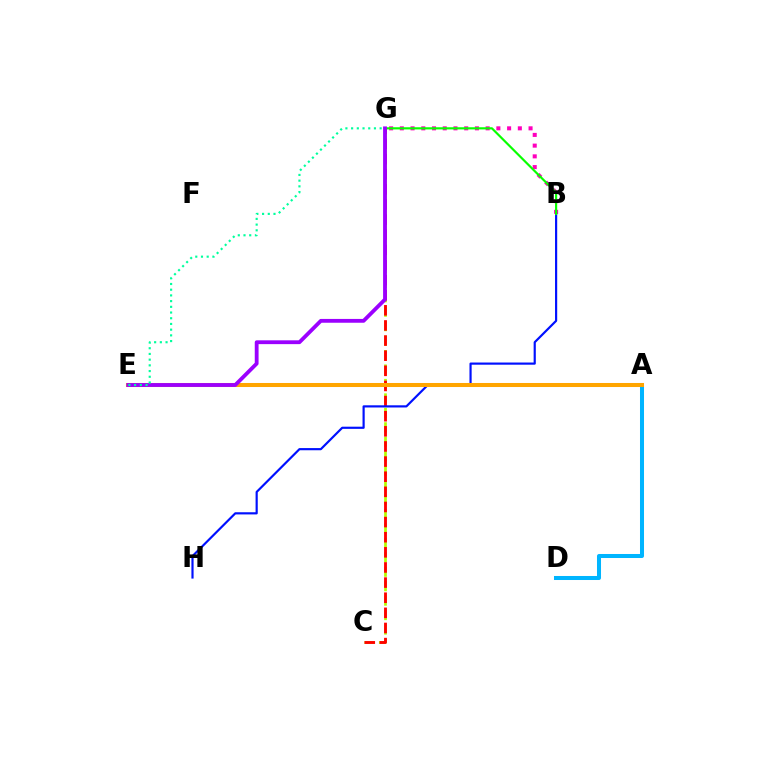{('C', 'G'): [{'color': '#b3ff00', 'line_style': 'dashed', 'thickness': 1.96}, {'color': '#ff0000', 'line_style': 'dashed', 'thickness': 2.05}], ('B', 'G'): [{'color': '#ff00bd', 'line_style': 'dotted', 'thickness': 2.91}, {'color': '#08ff00', 'line_style': 'solid', 'thickness': 1.56}], ('A', 'D'): [{'color': '#00b5ff', 'line_style': 'solid', 'thickness': 2.9}], ('B', 'H'): [{'color': '#0010ff', 'line_style': 'solid', 'thickness': 1.56}], ('A', 'E'): [{'color': '#ffa500', 'line_style': 'solid', 'thickness': 2.9}], ('E', 'G'): [{'color': '#9b00ff', 'line_style': 'solid', 'thickness': 2.75}, {'color': '#00ff9d', 'line_style': 'dotted', 'thickness': 1.55}]}